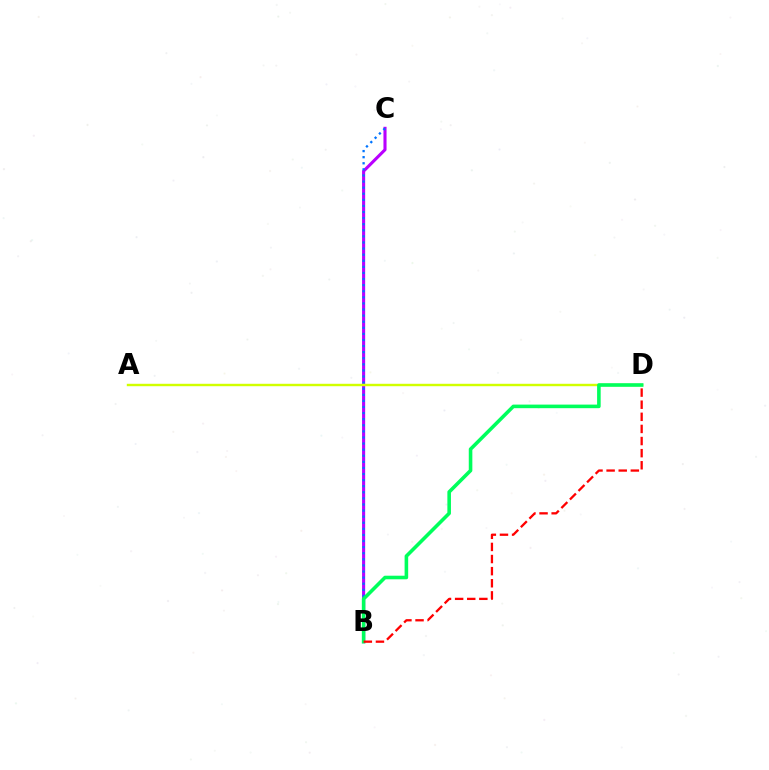{('B', 'C'): [{'color': '#b900ff', 'line_style': 'solid', 'thickness': 2.22}, {'color': '#0074ff', 'line_style': 'dotted', 'thickness': 1.66}], ('A', 'D'): [{'color': '#d1ff00', 'line_style': 'solid', 'thickness': 1.74}], ('B', 'D'): [{'color': '#00ff5c', 'line_style': 'solid', 'thickness': 2.58}, {'color': '#ff0000', 'line_style': 'dashed', 'thickness': 1.65}]}